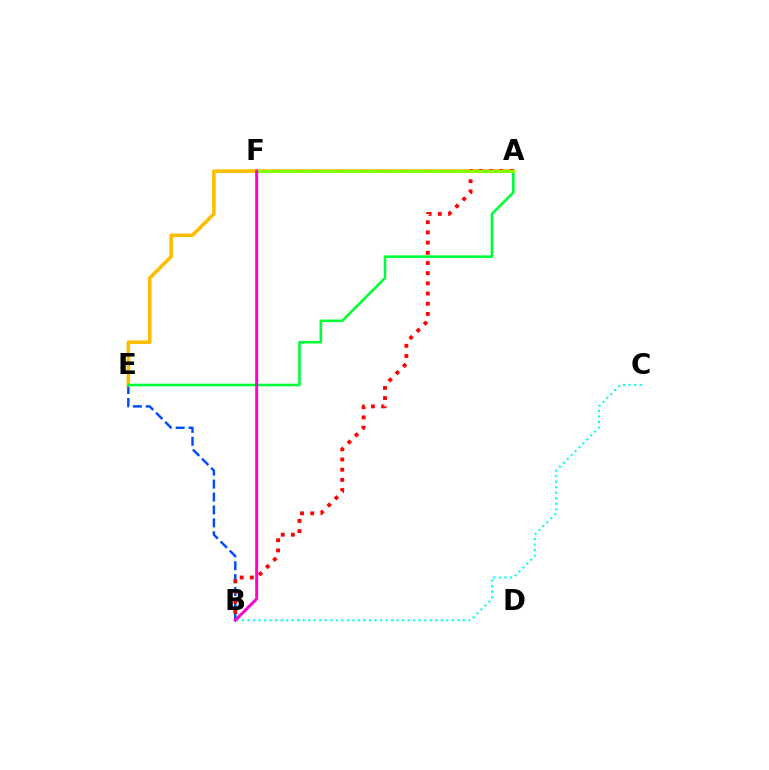{('B', 'E'): [{'color': '#004bff', 'line_style': 'dashed', 'thickness': 1.76}], ('A', 'E'): [{'color': '#ffbd00', 'line_style': 'solid', 'thickness': 2.58}, {'color': '#00ff39', 'line_style': 'solid', 'thickness': 1.88}], ('A', 'F'): [{'color': '#7200ff', 'line_style': 'dotted', 'thickness': 1.58}, {'color': '#84ff00', 'line_style': 'solid', 'thickness': 2.18}], ('B', 'C'): [{'color': '#00fff6', 'line_style': 'dotted', 'thickness': 1.5}], ('A', 'B'): [{'color': '#ff0000', 'line_style': 'dotted', 'thickness': 2.77}], ('B', 'F'): [{'color': '#ff00cf', 'line_style': 'solid', 'thickness': 2.14}]}